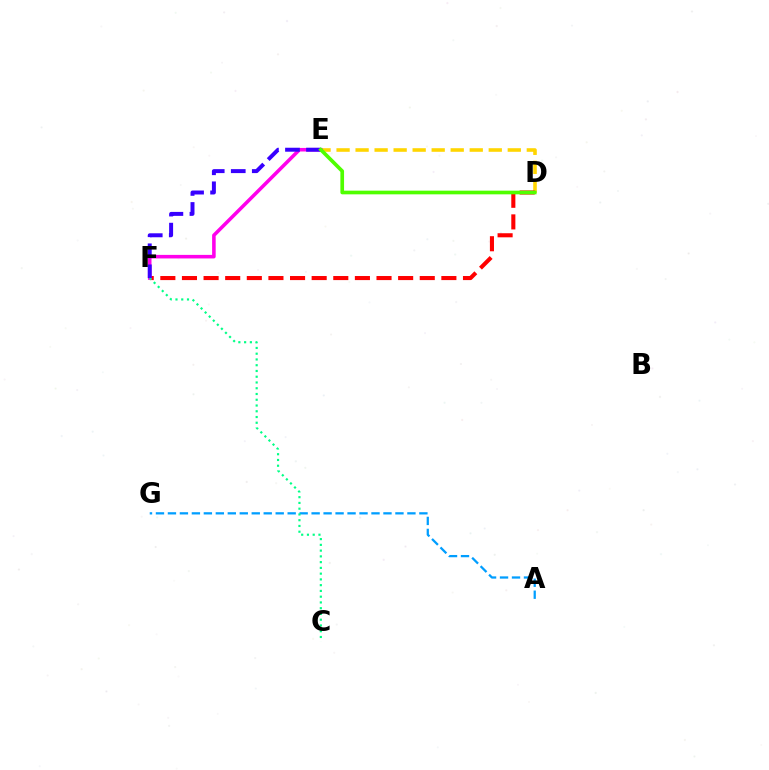{('D', 'E'): [{'color': '#ffd500', 'line_style': 'dashed', 'thickness': 2.58}, {'color': '#4fff00', 'line_style': 'solid', 'thickness': 2.64}], ('D', 'F'): [{'color': '#ff0000', 'line_style': 'dashed', 'thickness': 2.94}], ('A', 'G'): [{'color': '#009eff', 'line_style': 'dashed', 'thickness': 1.63}], ('E', 'F'): [{'color': '#ff00ed', 'line_style': 'solid', 'thickness': 2.56}, {'color': '#3700ff', 'line_style': 'dashed', 'thickness': 2.86}], ('C', 'F'): [{'color': '#00ff86', 'line_style': 'dotted', 'thickness': 1.56}]}